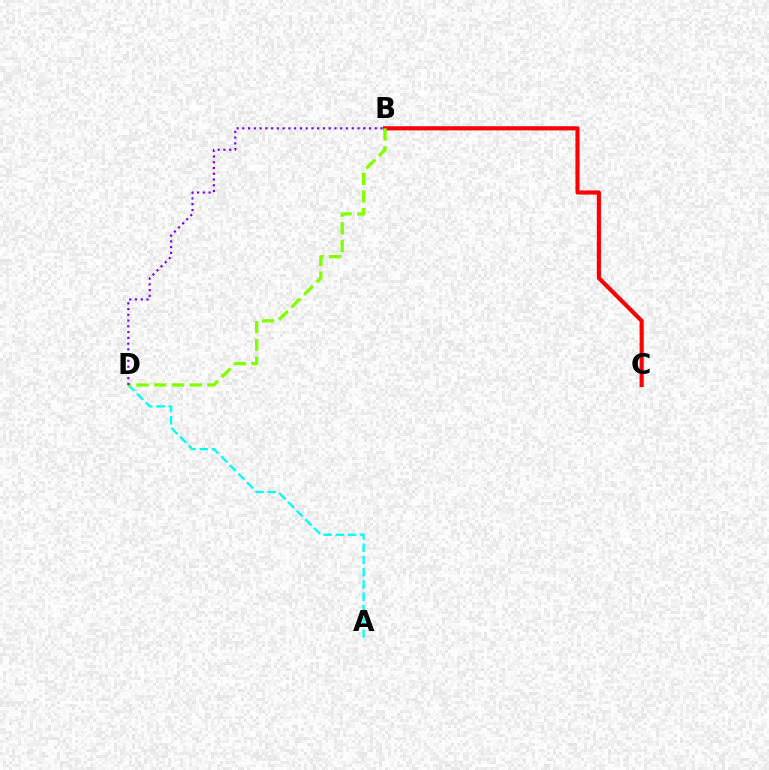{('B', 'C'): [{'color': '#ff0000', 'line_style': 'solid', 'thickness': 2.97}], ('A', 'D'): [{'color': '#00fff6', 'line_style': 'dashed', 'thickness': 1.66}], ('B', 'D'): [{'color': '#84ff00', 'line_style': 'dashed', 'thickness': 2.41}, {'color': '#7200ff', 'line_style': 'dotted', 'thickness': 1.56}]}